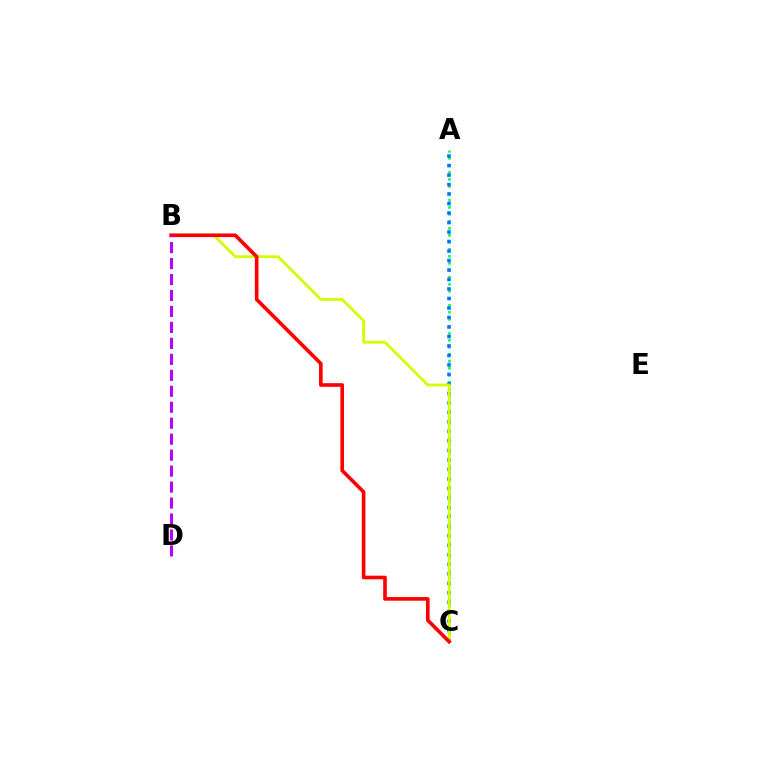{('A', 'C'): [{'color': '#00ff5c', 'line_style': 'dotted', 'thickness': 1.9}, {'color': '#0074ff', 'line_style': 'dotted', 'thickness': 2.58}], ('B', 'C'): [{'color': '#d1ff00', 'line_style': 'solid', 'thickness': 2.04}, {'color': '#ff0000', 'line_style': 'solid', 'thickness': 2.62}], ('B', 'D'): [{'color': '#b900ff', 'line_style': 'dashed', 'thickness': 2.17}]}